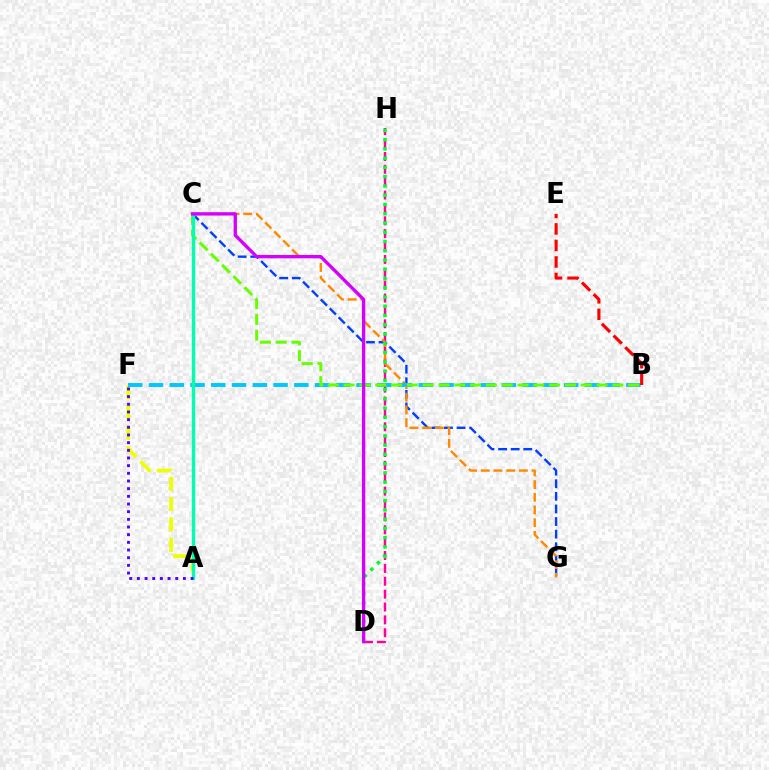{('D', 'H'): [{'color': '#ff00a0', 'line_style': 'dashed', 'thickness': 1.75}, {'color': '#00ff27', 'line_style': 'dotted', 'thickness': 2.51}], ('C', 'G'): [{'color': '#003fff', 'line_style': 'dashed', 'thickness': 1.71}, {'color': '#ff8800', 'line_style': 'dashed', 'thickness': 1.73}], ('A', 'F'): [{'color': '#eeff00', 'line_style': 'dashed', 'thickness': 2.76}, {'color': '#4f00ff', 'line_style': 'dotted', 'thickness': 2.08}], ('B', 'F'): [{'color': '#00c7ff', 'line_style': 'dashed', 'thickness': 2.82}], ('B', 'C'): [{'color': '#66ff00', 'line_style': 'dashed', 'thickness': 2.15}], ('A', 'C'): [{'color': '#00ffaf', 'line_style': 'solid', 'thickness': 2.41}], ('C', 'D'): [{'color': '#d600ff', 'line_style': 'solid', 'thickness': 2.39}], ('B', 'E'): [{'color': '#ff0000', 'line_style': 'dashed', 'thickness': 2.24}]}